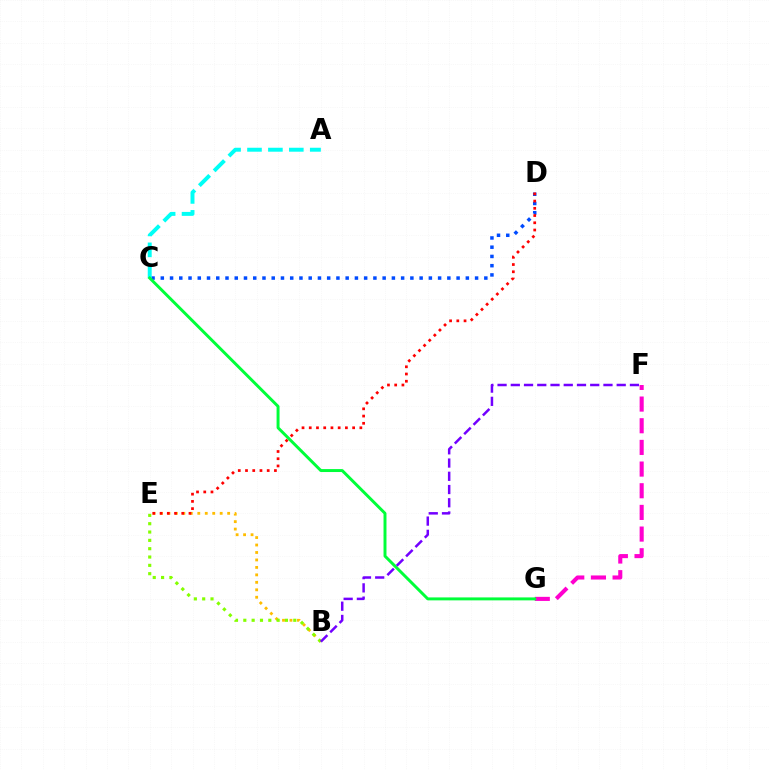{('B', 'E'): [{'color': '#ffbd00', 'line_style': 'dotted', 'thickness': 2.03}, {'color': '#84ff00', 'line_style': 'dotted', 'thickness': 2.26}], ('C', 'D'): [{'color': '#004bff', 'line_style': 'dotted', 'thickness': 2.51}], ('F', 'G'): [{'color': '#ff00cf', 'line_style': 'dashed', 'thickness': 2.94}], ('D', 'E'): [{'color': '#ff0000', 'line_style': 'dotted', 'thickness': 1.96}], ('A', 'C'): [{'color': '#00fff6', 'line_style': 'dashed', 'thickness': 2.84}], ('C', 'G'): [{'color': '#00ff39', 'line_style': 'solid', 'thickness': 2.13}], ('B', 'F'): [{'color': '#7200ff', 'line_style': 'dashed', 'thickness': 1.8}]}